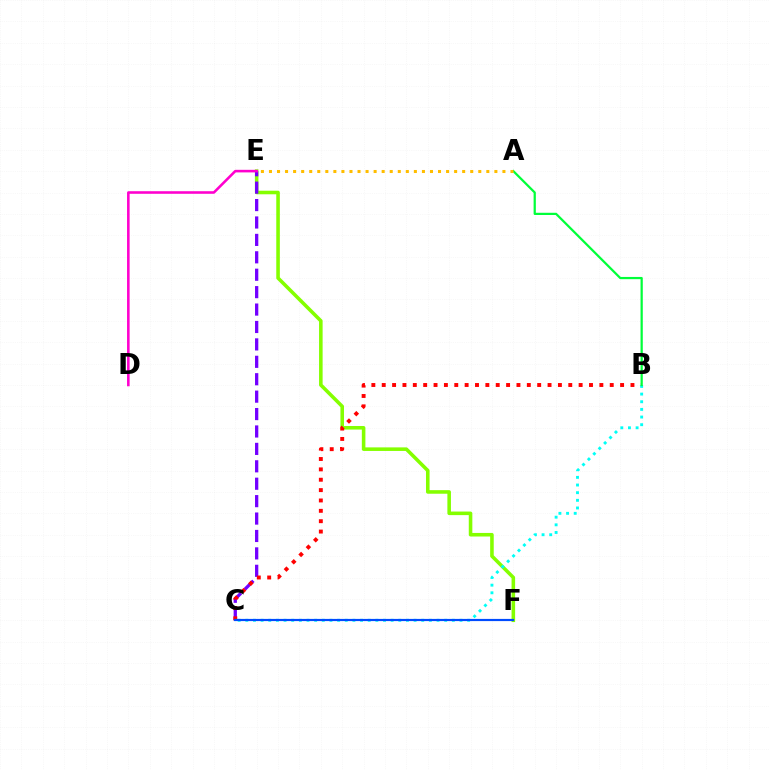{('E', 'F'): [{'color': '#84ff00', 'line_style': 'solid', 'thickness': 2.57}], ('C', 'E'): [{'color': '#7200ff', 'line_style': 'dashed', 'thickness': 2.37}], ('B', 'C'): [{'color': '#ff0000', 'line_style': 'dotted', 'thickness': 2.82}, {'color': '#00fff6', 'line_style': 'dotted', 'thickness': 2.08}], ('A', 'B'): [{'color': '#00ff39', 'line_style': 'solid', 'thickness': 1.61}], ('A', 'E'): [{'color': '#ffbd00', 'line_style': 'dotted', 'thickness': 2.19}], ('C', 'F'): [{'color': '#004bff', 'line_style': 'solid', 'thickness': 1.58}], ('D', 'E'): [{'color': '#ff00cf', 'line_style': 'solid', 'thickness': 1.86}]}